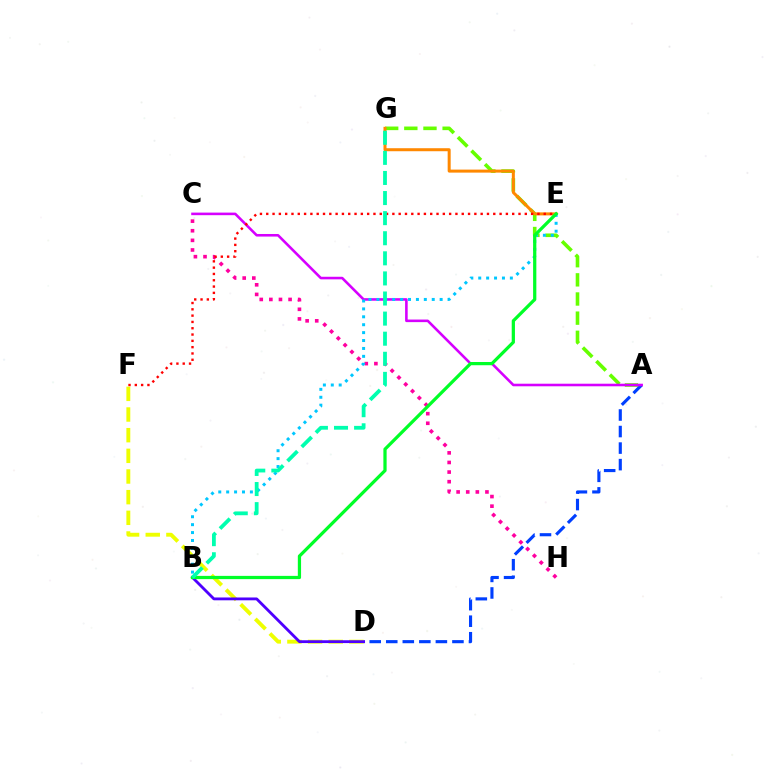{('A', 'G'): [{'color': '#66ff00', 'line_style': 'dashed', 'thickness': 2.6}], ('C', 'H'): [{'color': '#ff00a0', 'line_style': 'dotted', 'thickness': 2.61}], ('A', 'D'): [{'color': '#003fff', 'line_style': 'dashed', 'thickness': 2.25}], ('E', 'G'): [{'color': '#ff8800', 'line_style': 'solid', 'thickness': 2.17}], ('A', 'C'): [{'color': '#d600ff', 'line_style': 'solid', 'thickness': 1.86}], ('D', 'F'): [{'color': '#eeff00', 'line_style': 'dashed', 'thickness': 2.81}], ('B', 'D'): [{'color': '#4f00ff', 'line_style': 'solid', 'thickness': 2.03}], ('B', 'E'): [{'color': '#00c7ff', 'line_style': 'dotted', 'thickness': 2.15}, {'color': '#00ff27', 'line_style': 'solid', 'thickness': 2.33}], ('E', 'F'): [{'color': '#ff0000', 'line_style': 'dotted', 'thickness': 1.71}], ('B', 'G'): [{'color': '#00ffaf', 'line_style': 'dashed', 'thickness': 2.73}]}